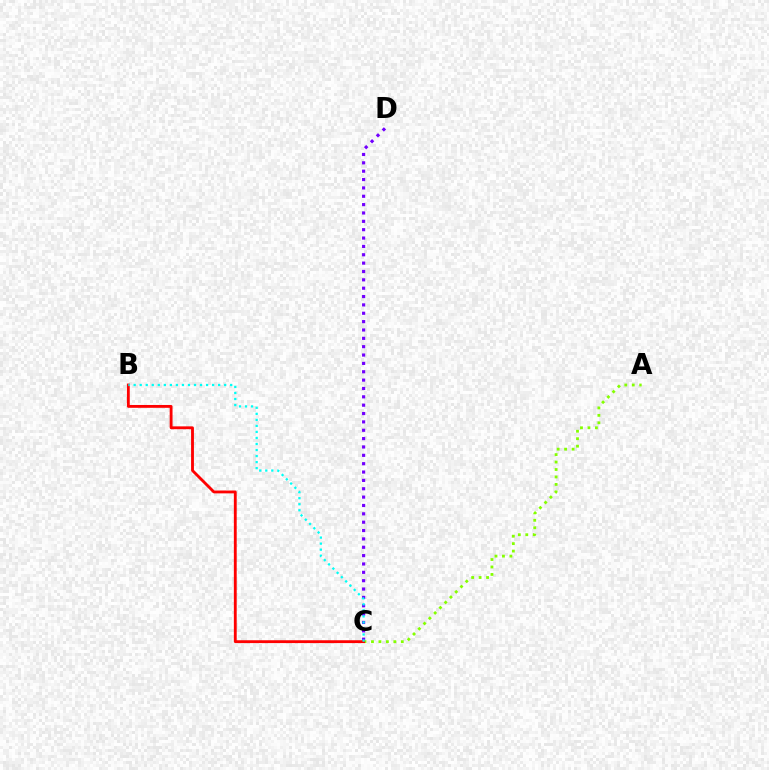{('C', 'D'): [{'color': '#7200ff', 'line_style': 'dotted', 'thickness': 2.27}], ('A', 'C'): [{'color': '#84ff00', 'line_style': 'dotted', 'thickness': 2.03}], ('B', 'C'): [{'color': '#ff0000', 'line_style': 'solid', 'thickness': 2.04}, {'color': '#00fff6', 'line_style': 'dotted', 'thickness': 1.64}]}